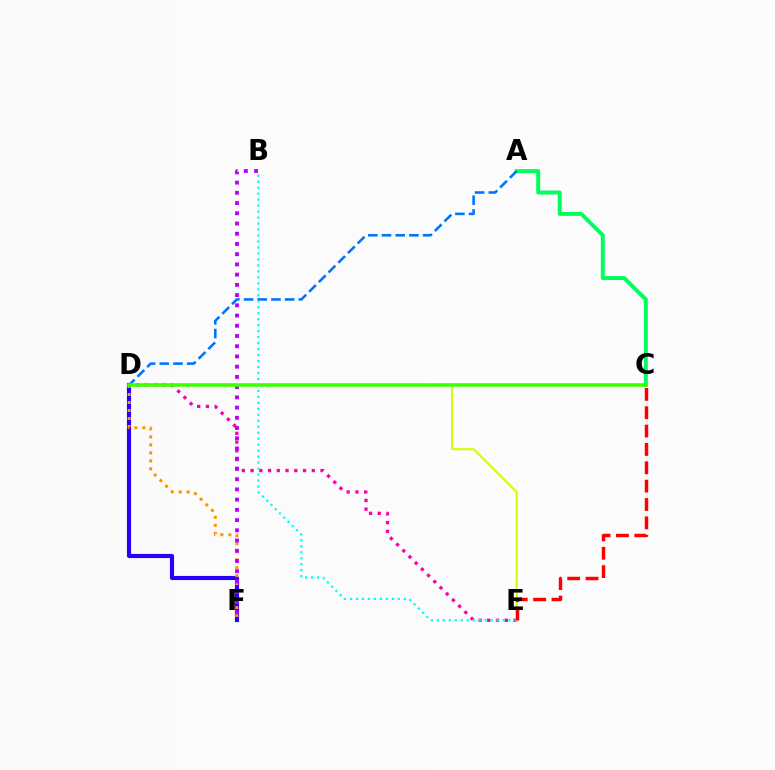{('D', 'F'): [{'color': '#2500ff', 'line_style': 'solid', 'thickness': 2.97}, {'color': '#ff9400', 'line_style': 'dotted', 'thickness': 2.17}], ('A', 'C'): [{'color': '#00ff5c', 'line_style': 'solid', 'thickness': 2.86}], ('A', 'D'): [{'color': '#0074ff', 'line_style': 'dashed', 'thickness': 1.86}], ('D', 'E'): [{'color': '#ff00ac', 'line_style': 'dotted', 'thickness': 2.38}, {'color': '#d1ff00', 'line_style': 'solid', 'thickness': 1.5}], ('B', 'E'): [{'color': '#00fff6', 'line_style': 'dotted', 'thickness': 1.62}], ('B', 'F'): [{'color': '#b900ff', 'line_style': 'dotted', 'thickness': 2.78}], ('C', 'E'): [{'color': '#ff0000', 'line_style': 'dashed', 'thickness': 2.49}], ('C', 'D'): [{'color': '#3dff00', 'line_style': 'solid', 'thickness': 2.56}]}